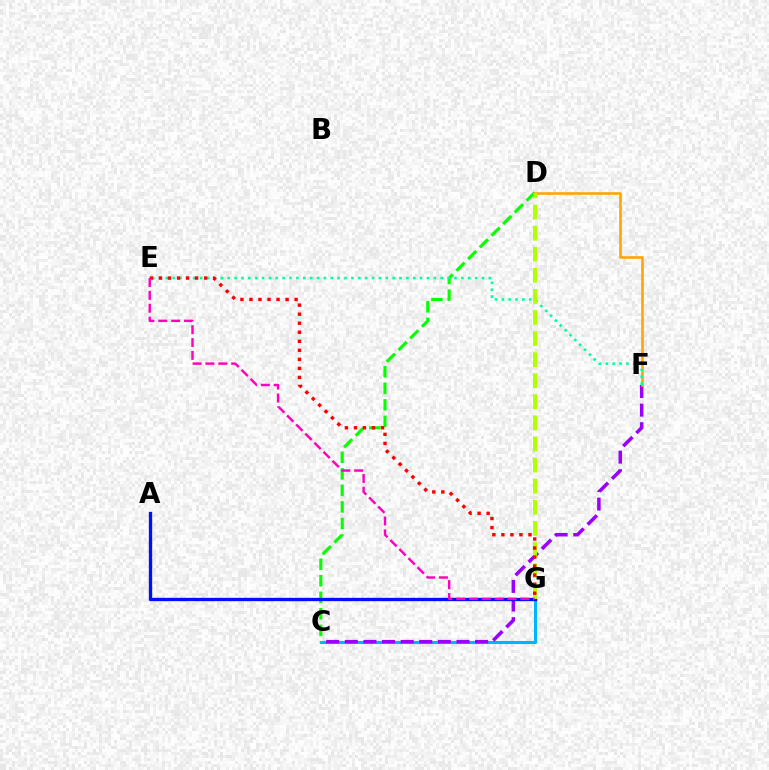{('C', 'G'): [{'color': '#00b5ff', 'line_style': 'solid', 'thickness': 2.21}], ('C', 'D'): [{'color': '#08ff00', 'line_style': 'dashed', 'thickness': 2.25}], ('C', 'F'): [{'color': '#9b00ff', 'line_style': 'dashed', 'thickness': 2.53}], ('D', 'F'): [{'color': '#ffa500', 'line_style': 'solid', 'thickness': 1.86}], ('A', 'G'): [{'color': '#0010ff', 'line_style': 'solid', 'thickness': 2.4}], ('E', 'F'): [{'color': '#00ff9d', 'line_style': 'dotted', 'thickness': 1.87}], ('D', 'G'): [{'color': '#b3ff00', 'line_style': 'dashed', 'thickness': 2.86}], ('E', 'G'): [{'color': '#ff0000', 'line_style': 'dotted', 'thickness': 2.45}, {'color': '#ff00bd', 'line_style': 'dashed', 'thickness': 1.75}]}